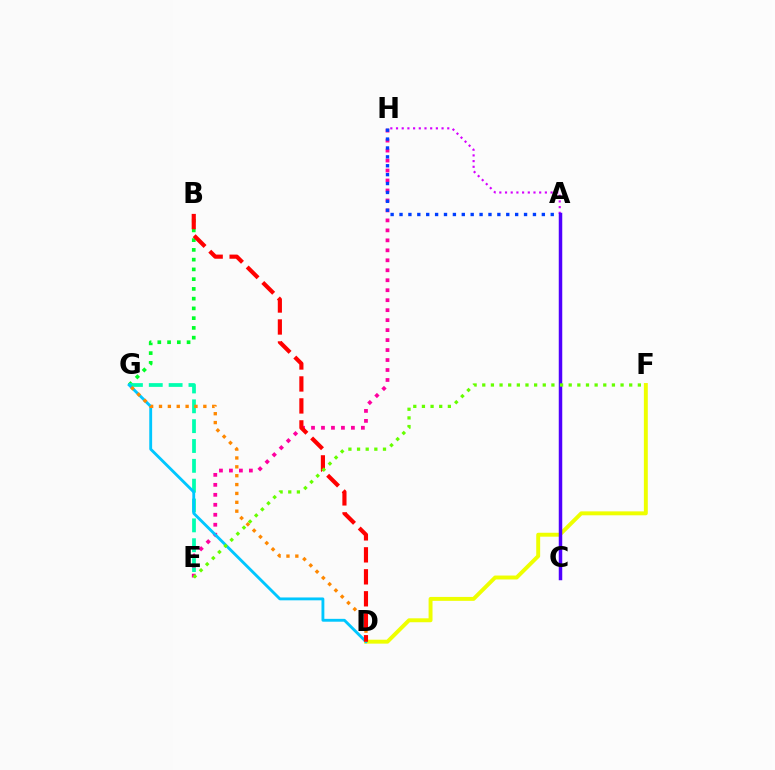{('B', 'G'): [{'color': '#00ff27', 'line_style': 'dotted', 'thickness': 2.65}], ('E', 'G'): [{'color': '#00ffaf', 'line_style': 'dashed', 'thickness': 2.7}], ('D', 'F'): [{'color': '#eeff00', 'line_style': 'solid', 'thickness': 2.82}], ('E', 'H'): [{'color': '#ff00a0', 'line_style': 'dotted', 'thickness': 2.71}], ('D', 'G'): [{'color': '#00c7ff', 'line_style': 'solid', 'thickness': 2.06}, {'color': '#ff8800', 'line_style': 'dotted', 'thickness': 2.41}], ('A', 'H'): [{'color': '#003fff', 'line_style': 'dotted', 'thickness': 2.42}, {'color': '#d600ff', 'line_style': 'dotted', 'thickness': 1.55}], ('B', 'D'): [{'color': '#ff0000', 'line_style': 'dashed', 'thickness': 2.99}], ('A', 'C'): [{'color': '#4f00ff', 'line_style': 'solid', 'thickness': 2.51}], ('E', 'F'): [{'color': '#66ff00', 'line_style': 'dotted', 'thickness': 2.35}]}